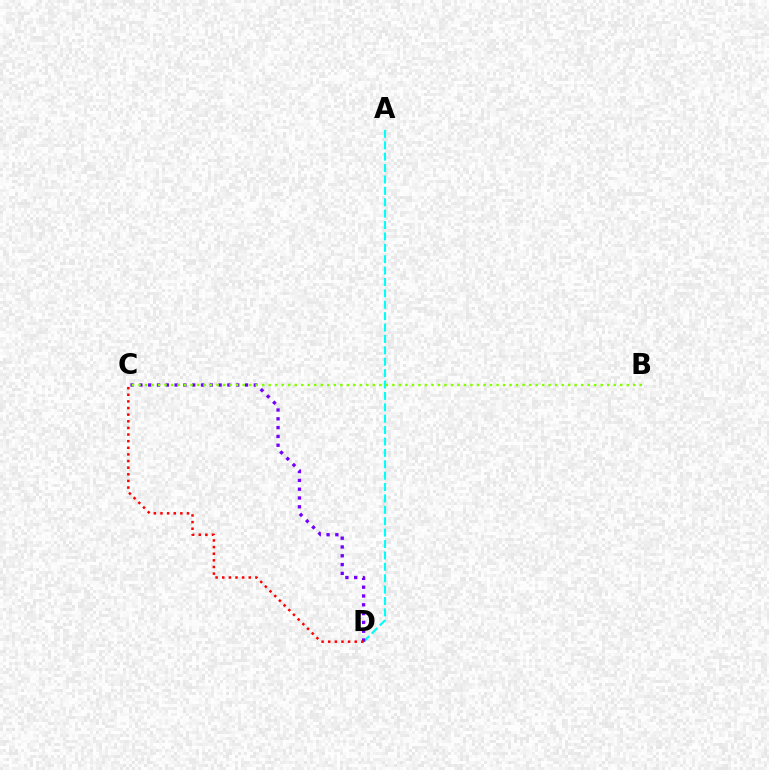{('A', 'D'): [{'color': '#00fff6', 'line_style': 'dashed', 'thickness': 1.55}], ('C', 'D'): [{'color': '#7200ff', 'line_style': 'dotted', 'thickness': 2.39}, {'color': '#ff0000', 'line_style': 'dotted', 'thickness': 1.8}], ('B', 'C'): [{'color': '#84ff00', 'line_style': 'dotted', 'thickness': 1.77}]}